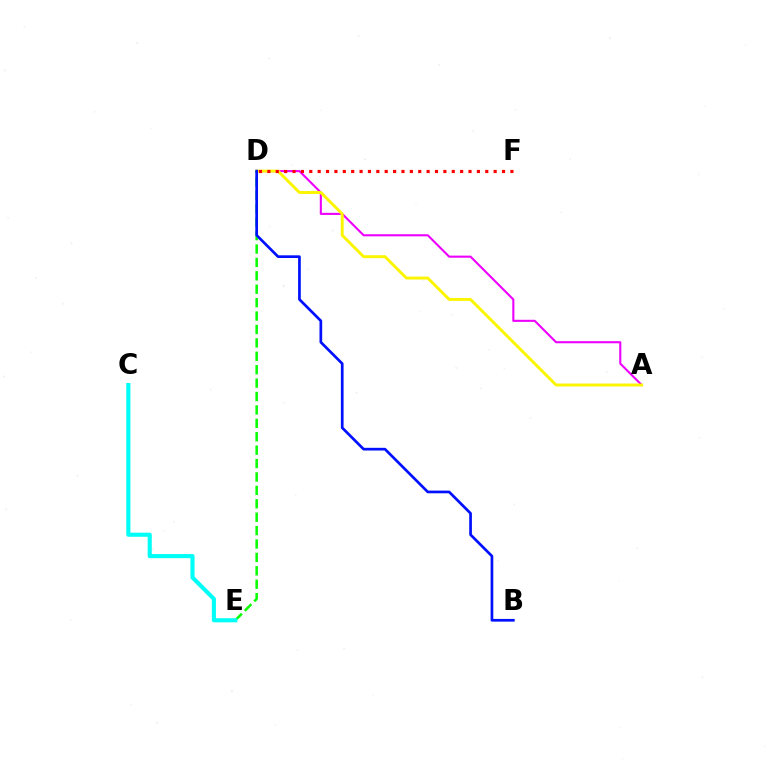{('A', 'D'): [{'color': '#ee00ff', 'line_style': 'solid', 'thickness': 1.51}, {'color': '#fcf500', 'line_style': 'solid', 'thickness': 2.09}], ('D', 'E'): [{'color': '#08ff00', 'line_style': 'dashed', 'thickness': 1.82}], ('C', 'E'): [{'color': '#00fff6', 'line_style': 'solid', 'thickness': 2.96}], ('D', 'F'): [{'color': '#ff0000', 'line_style': 'dotted', 'thickness': 2.28}], ('B', 'D'): [{'color': '#0010ff', 'line_style': 'solid', 'thickness': 1.94}]}